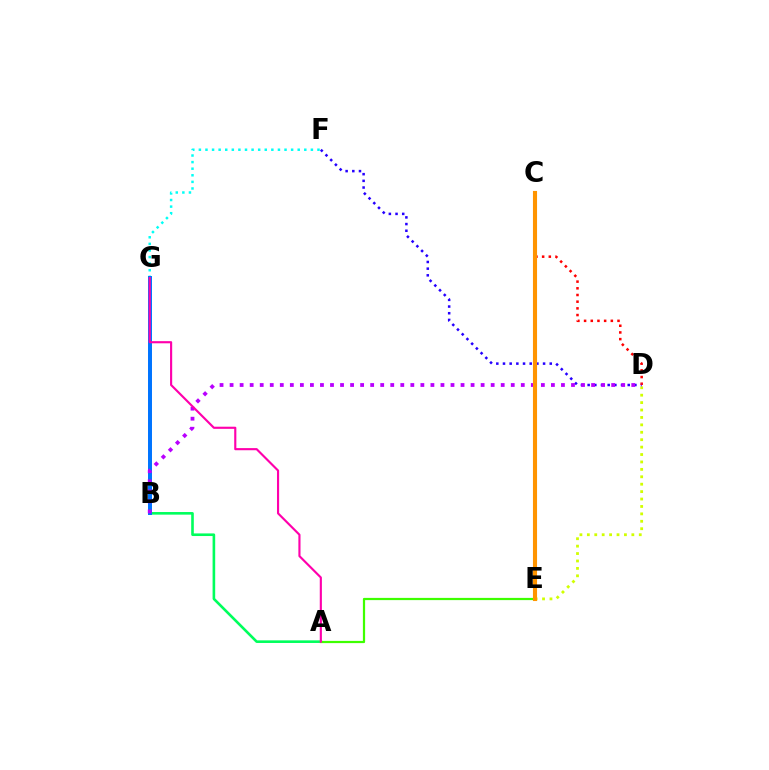{('D', 'E'): [{'color': '#d1ff00', 'line_style': 'dotted', 'thickness': 2.02}], ('F', 'G'): [{'color': '#00fff6', 'line_style': 'dotted', 'thickness': 1.79}], ('D', 'F'): [{'color': '#2500ff', 'line_style': 'dotted', 'thickness': 1.81}], ('A', 'B'): [{'color': '#00ff5c', 'line_style': 'solid', 'thickness': 1.88}], ('C', 'D'): [{'color': '#ff0000', 'line_style': 'dotted', 'thickness': 1.82}], ('A', 'E'): [{'color': '#3dff00', 'line_style': 'solid', 'thickness': 1.6}], ('B', 'G'): [{'color': '#0074ff', 'line_style': 'solid', 'thickness': 2.86}], ('B', 'D'): [{'color': '#b900ff', 'line_style': 'dotted', 'thickness': 2.73}], ('A', 'G'): [{'color': '#ff00ac', 'line_style': 'solid', 'thickness': 1.54}], ('C', 'E'): [{'color': '#ff9400', 'line_style': 'solid', 'thickness': 2.95}]}